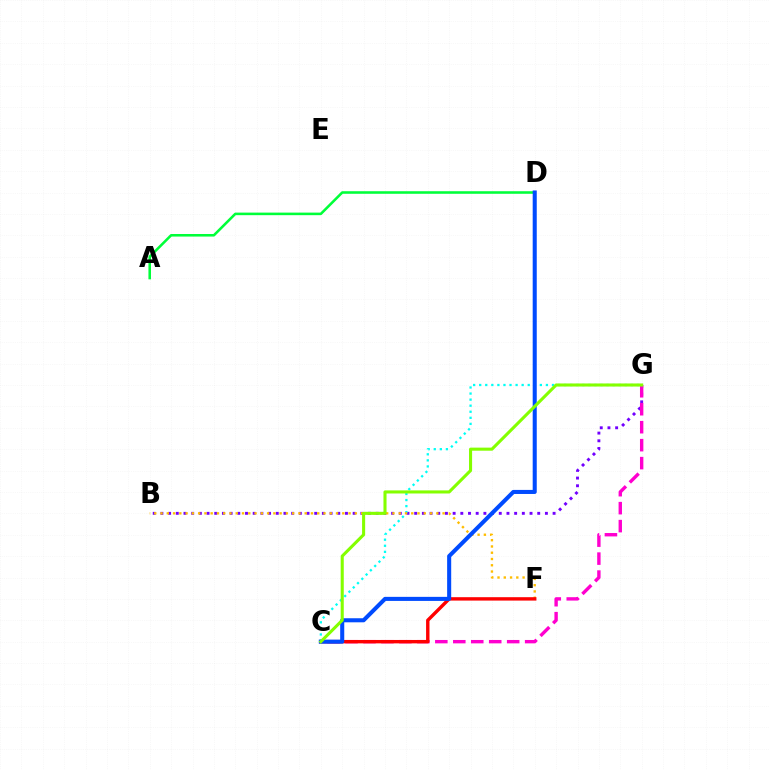{('A', 'D'): [{'color': '#00ff39', 'line_style': 'solid', 'thickness': 1.85}], ('B', 'G'): [{'color': '#7200ff', 'line_style': 'dotted', 'thickness': 2.09}], ('C', 'G'): [{'color': '#ff00cf', 'line_style': 'dashed', 'thickness': 2.44}, {'color': '#00fff6', 'line_style': 'dotted', 'thickness': 1.65}, {'color': '#84ff00', 'line_style': 'solid', 'thickness': 2.21}], ('B', 'F'): [{'color': '#ffbd00', 'line_style': 'dotted', 'thickness': 1.7}], ('C', 'F'): [{'color': '#ff0000', 'line_style': 'solid', 'thickness': 2.44}], ('C', 'D'): [{'color': '#004bff', 'line_style': 'solid', 'thickness': 2.92}]}